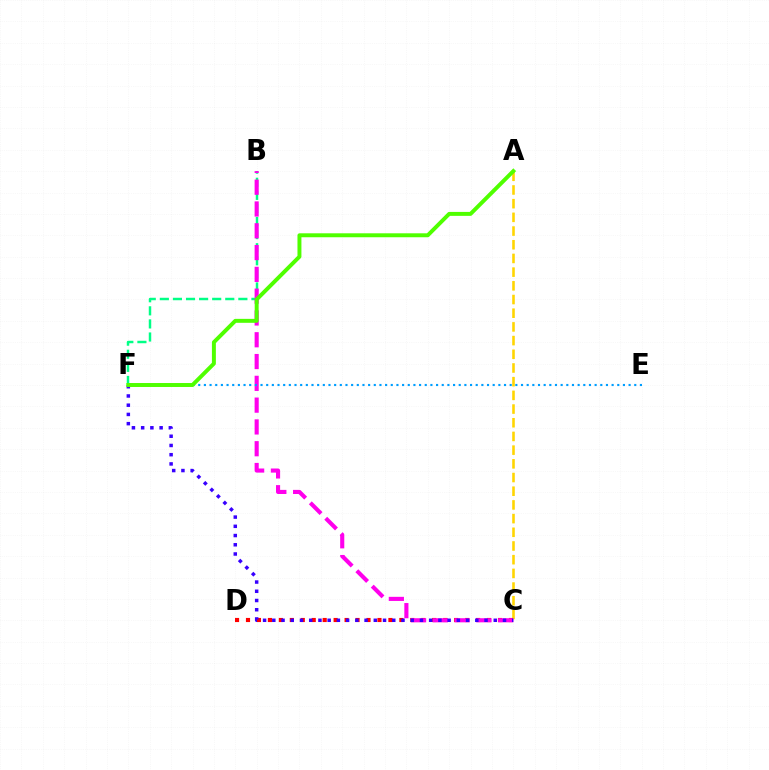{('A', 'C'): [{'color': '#ffd500', 'line_style': 'dashed', 'thickness': 1.86}], ('B', 'F'): [{'color': '#00ff86', 'line_style': 'dashed', 'thickness': 1.78}], ('C', 'D'): [{'color': '#ff0000', 'line_style': 'dotted', 'thickness': 2.98}], ('B', 'C'): [{'color': '#ff00ed', 'line_style': 'dashed', 'thickness': 2.96}], ('C', 'F'): [{'color': '#3700ff', 'line_style': 'dotted', 'thickness': 2.51}], ('E', 'F'): [{'color': '#009eff', 'line_style': 'dotted', 'thickness': 1.54}], ('A', 'F'): [{'color': '#4fff00', 'line_style': 'solid', 'thickness': 2.85}]}